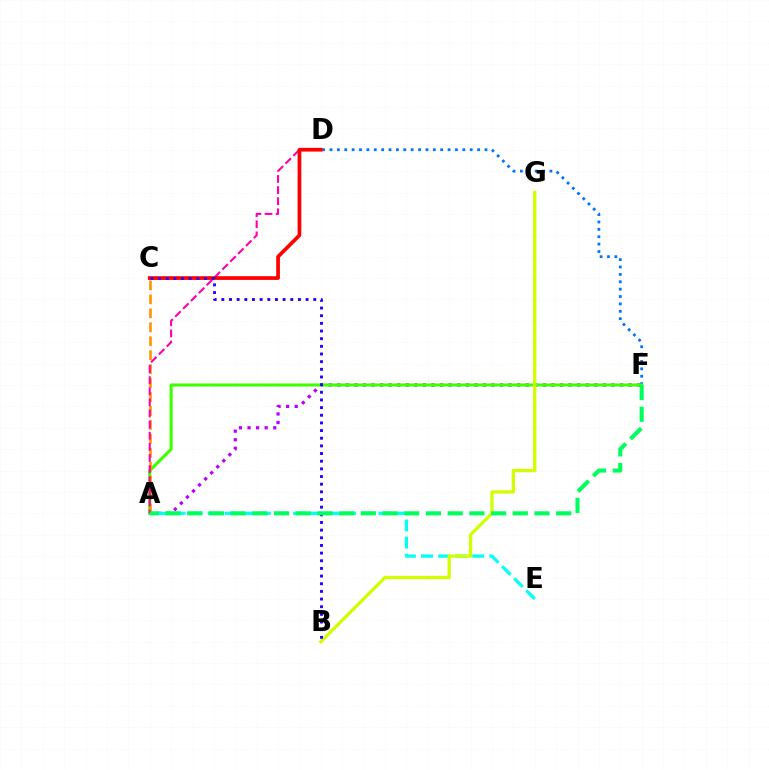{('D', 'F'): [{'color': '#0074ff', 'line_style': 'dotted', 'thickness': 2.01}], ('A', 'F'): [{'color': '#b900ff', 'line_style': 'dotted', 'thickness': 2.33}, {'color': '#3dff00', 'line_style': 'solid', 'thickness': 2.23}, {'color': '#00ff5c', 'line_style': 'dashed', 'thickness': 2.95}], ('A', 'E'): [{'color': '#00fff6', 'line_style': 'dashed', 'thickness': 2.32}], ('A', 'C'): [{'color': '#ff9400', 'line_style': 'dashed', 'thickness': 1.9}], ('A', 'D'): [{'color': '#ff00ac', 'line_style': 'dashed', 'thickness': 1.51}], ('B', 'G'): [{'color': '#d1ff00', 'line_style': 'solid', 'thickness': 2.36}], ('C', 'D'): [{'color': '#ff0000', 'line_style': 'solid', 'thickness': 2.67}], ('B', 'C'): [{'color': '#2500ff', 'line_style': 'dotted', 'thickness': 2.08}]}